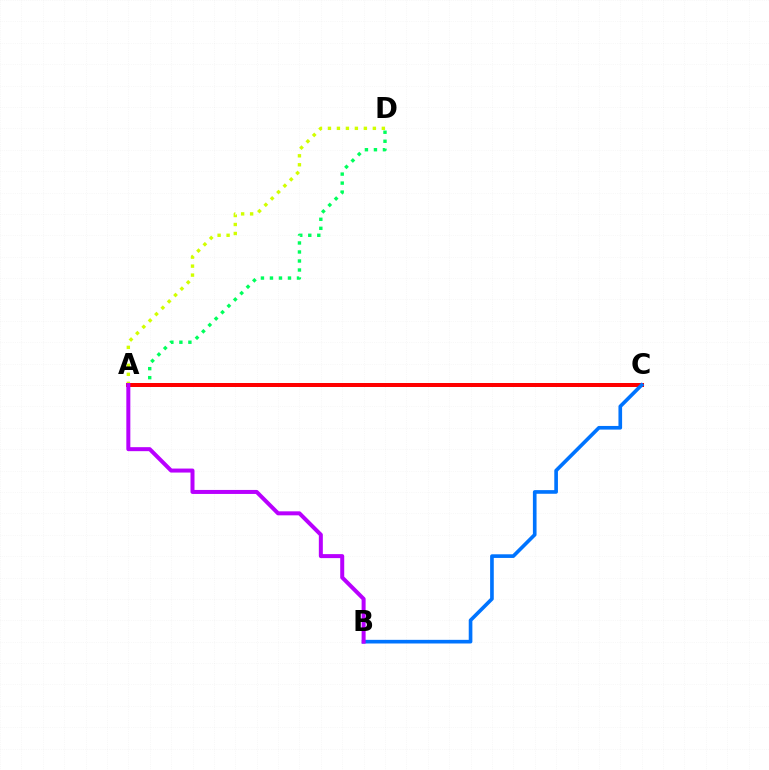{('A', 'D'): [{'color': '#00ff5c', 'line_style': 'dotted', 'thickness': 2.45}, {'color': '#d1ff00', 'line_style': 'dotted', 'thickness': 2.44}], ('A', 'C'): [{'color': '#ff0000', 'line_style': 'solid', 'thickness': 2.88}], ('B', 'C'): [{'color': '#0074ff', 'line_style': 'solid', 'thickness': 2.63}], ('A', 'B'): [{'color': '#b900ff', 'line_style': 'solid', 'thickness': 2.88}]}